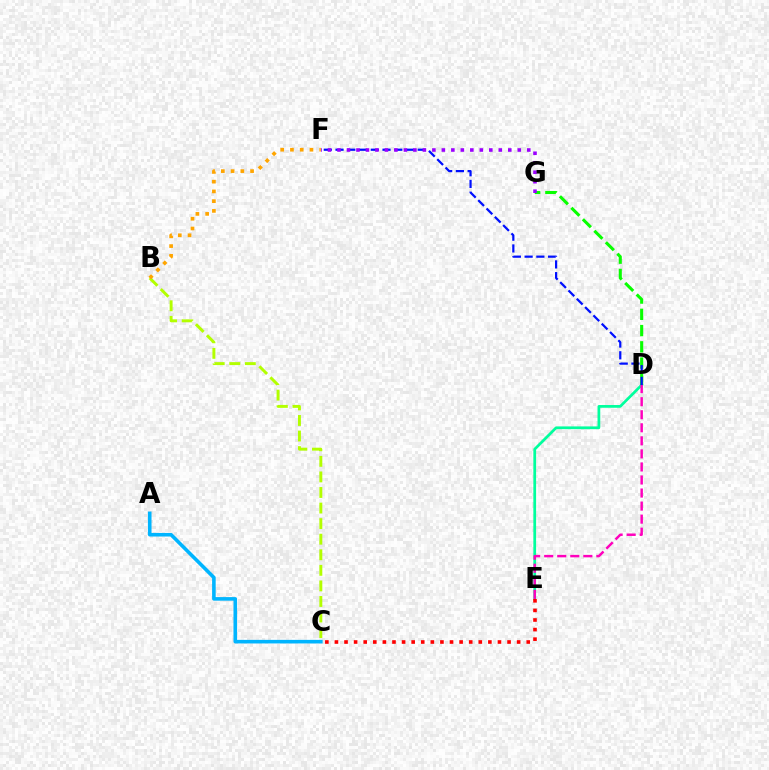{('D', 'E'): [{'color': '#00ff9d', 'line_style': 'solid', 'thickness': 1.97}, {'color': '#ff00bd', 'line_style': 'dashed', 'thickness': 1.77}], ('A', 'C'): [{'color': '#00b5ff', 'line_style': 'solid', 'thickness': 2.59}], ('D', 'G'): [{'color': '#08ff00', 'line_style': 'dashed', 'thickness': 2.21}], ('B', 'C'): [{'color': '#b3ff00', 'line_style': 'dashed', 'thickness': 2.12}], ('D', 'F'): [{'color': '#0010ff', 'line_style': 'dashed', 'thickness': 1.6}], ('F', 'G'): [{'color': '#9b00ff', 'line_style': 'dotted', 'thickness': 2.58}], ('C', 'E'): [{'color': '#ff0000', 'line_style': 'dotted', 'thickness': 2.61}], ('B', 'F'): [{'color': '#ffa500', 'line_style': 'dotted', 'thickness': 2.65}]}